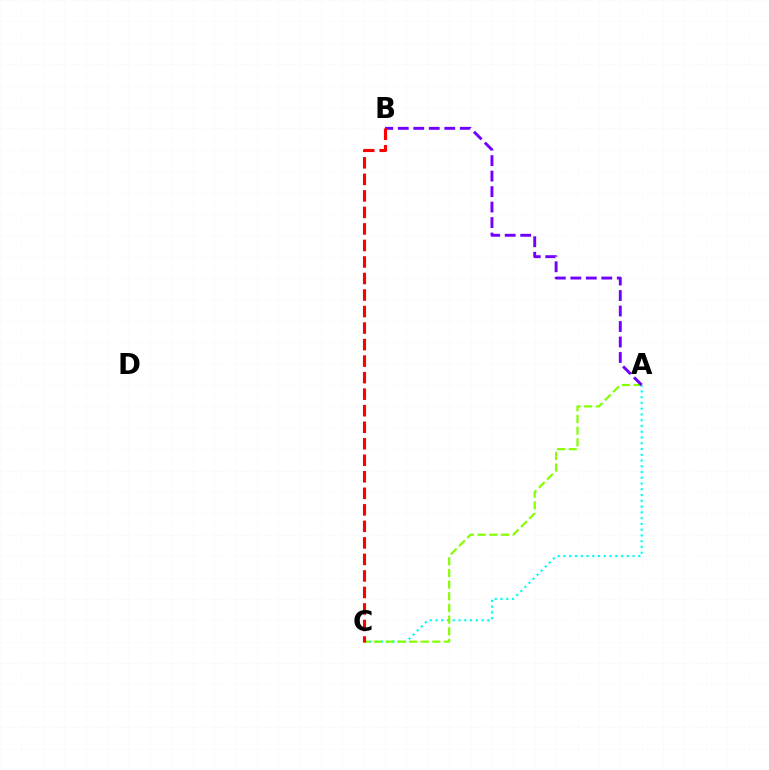{('A', 'C'): [{'color': '#00fff6', 'line_style': 'dotted', 'thickness': 1.57}, {'color': '#84ff00', 'line_style': 'dashed', 'thickness': 1.58}], ('A', 'B'): [{'color': '#7200ff', 'line_style': 'dashed', 'thickness': 2.1}], ('B', 'C'): [{'color': '#ff0000', 'line_style': 'dashed', 'thickness': 2.24}]}